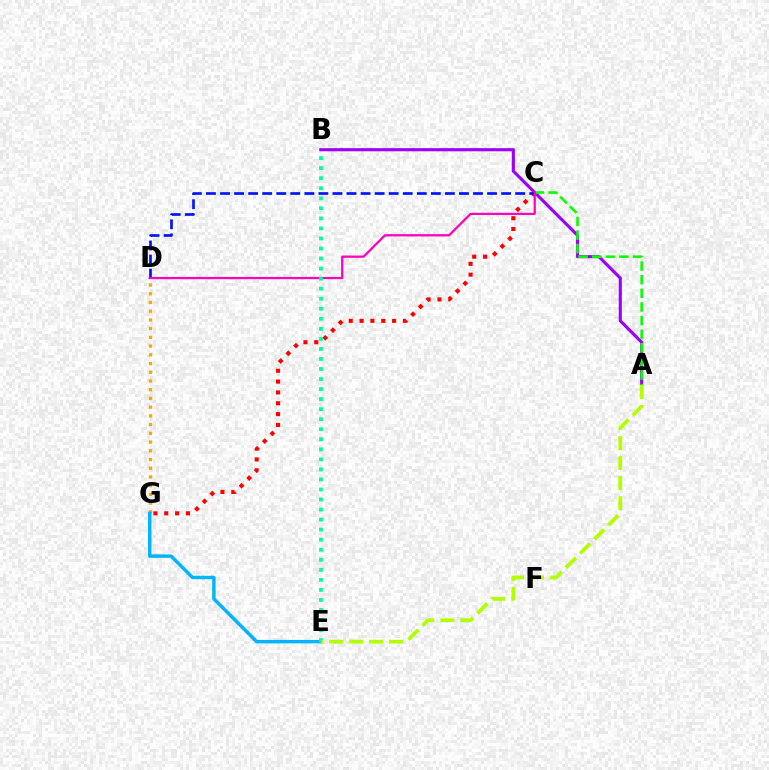{('D', 'G'): [{'color': '#ffa500', 'line_style': 'dotted', 'thickness': 2.37}], ('A', 'B'): [{'color': '#9b00ff', 'line_style': 'solid', 'thickness': 2.25}], ('A', 'C'): [{'color': '#08ff00', 'line_style': 'dashed', 'thickness': 1.85}], ('C', 'G'): [{'color': '#ff0000', 'line_style': 'dotted', 'thickness': 2.95}], ('C', 'D'): [{'color': '#0010ff', 'line_style': 'dashed', 'thickness': 1.91}, {'color': '#ff00bd', 'line_style': 'solid', 'thickness': 1.62}], ('E', 'G'): [{'color': '#00b5ff', 'line_style': 'solid', 'thickness': 2.46}], ('B', 'E'): [{'color': '#00ff9d', 'line_style': 'dotted', 'thickness': 2.73}], ('A', 'E'): [{'color': '#b3ff00', 'line_style': 'dashed', 'thickness': 2.72}]}